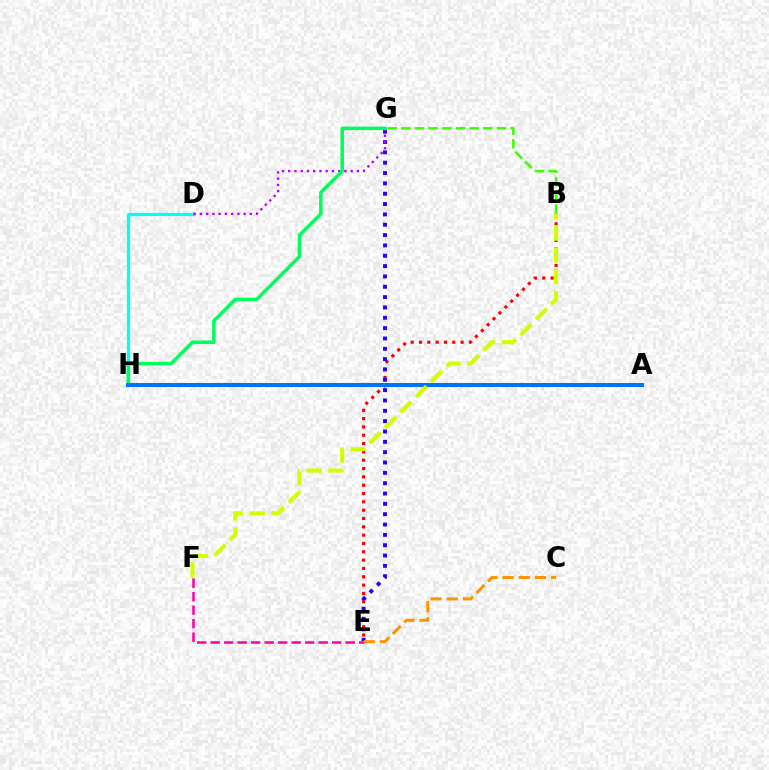{('D', 'H'): [{'color': '#00fff6', 'line_style': 'solid', 'thickness': 2.33}], ('B', 'E'): [{'color': '#ff0000', 'line_style': 'dotted', 'thickness': 2.26}], ('E', 'G'): [{'color': '#2500ff', 'line_style': 'dotted', 'thickness': 2.81}], ('E', 'F'): [{'color': '#ff00ac', 'line_style': 'dashed', 'thickness': 1.83}], ('C', 'E'): [{'color': '#ff9400', 'line_style': 'dashed', 'thickness': 2.2}], ('D', 'G'): [{'color': '#b900ff', 'line_style': 'dotted', 'thickness': 1.7}], ('G', 'H'): [{'color': '#00ff5c', 'line_style': 'solid', 'thickness': 2.52}], ('B', 'G'): [{'color': '#3dff00', 'line_style': 'dashed', 'thickness': 1.85}], ('A', 'H'): [{'color': '#0074ff', 'line_style': 'solid', 'thickness': 2.9}], ('B', 'F'): [{'color': '#d1ff00', 'line_style': 'dashed', 'thickness': 2.96}]}